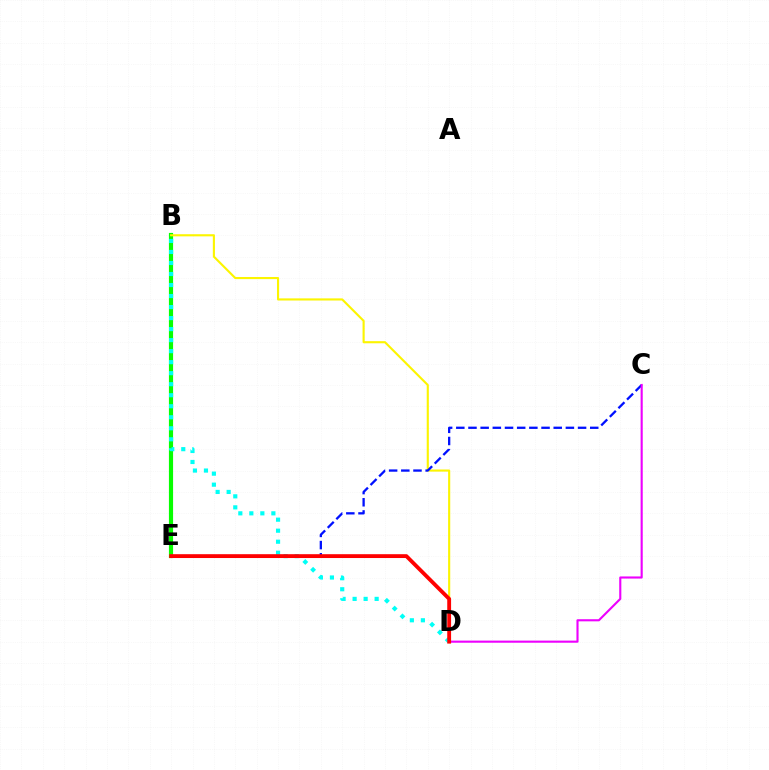{('B', 'E'): [{'color': '#08ff00', 'line_style': 'solid', 'thickness': 3.0}], ('B', 'D'): [{'color': '#00fff6', 'line_style': 'dotted', 'thickness': 2.99}, {'color': '#fcf500', 'line_style': 'solid', 'thickness': 1.53}], ('C', 'E'): [{'color': '#0010ff', 'line_style': 'dashed', 'thickness': 1.65}], ('C', 'D'): [{'color': '#ee00ff', 'line_style': 'solid', 'thickness': 1.53}], ('D', 'E'): [{'color': '#ff0000', 'line_style': 'solid', 'thickness': 2.77}]}